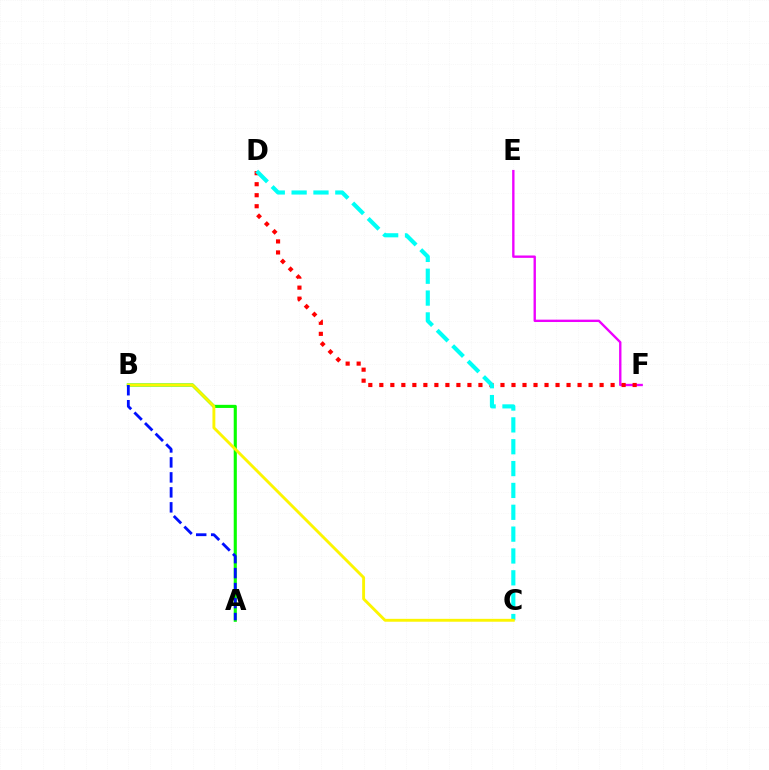{('A', 'B'): [{'color': '#08ff00', 'line_style': 'solid', 'thickness': 2.24}, {'color': '#0010ff', 'line_style': 'dashed', 'thickness': 2.04}], ('E', 'F'): [{'color': '#ee00ff', 'line_style': 'solid', 'thickness': 1.7}], ('D', 'F'): [{'color': '#ff0000', 'line_style': 'dotted', 'thickness': 2.99}], ('C', 'D'): [{'color': '#00fff6', 'line_style': 'dashed', 'thickness': 2.97}], ('B', 'C'): [{'color': '#fcf500', 'line_style': 'solid', 'thickness': 2.08}]}